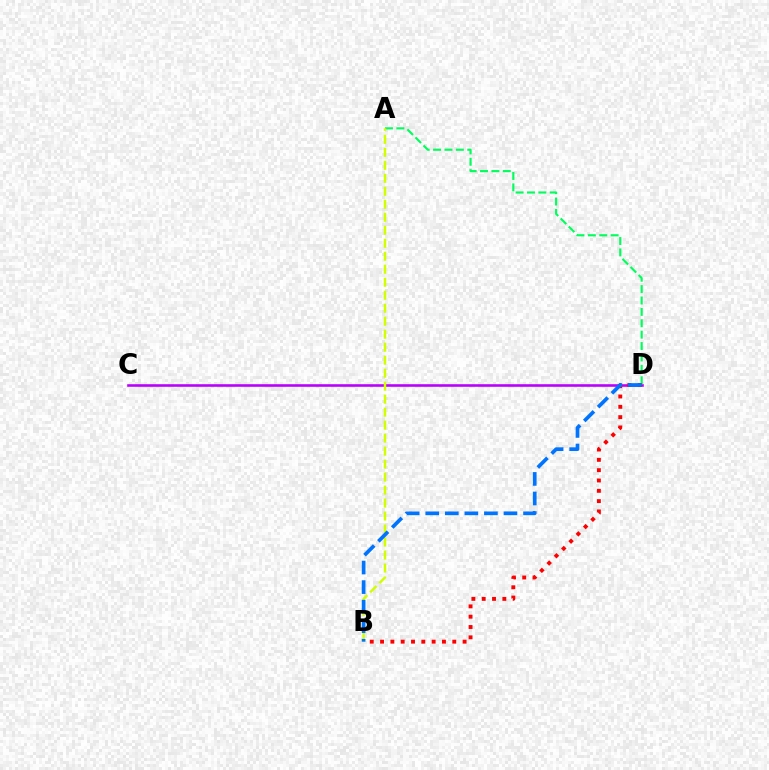{('C', 'D'): [{'color': '#b900ff', 'line_style': 'solid', 'thickness': 1.87}], ('A', 'D'): [{'color': '#00ff5c', 'line_style': 'dashed', 'thickness': 1.55}], ('A', 'B'): [{'color': '#d1ff00', 'line_style': 'dashed', 'thickness': 1.76}], ('B', 'D'): [{'color': '#ff0000', 'line_style': 'dotted', 'thickness': 2.8}, {'color': '#0074ff', 'line_style': 'dashed', 'thickness': 2.66}]}